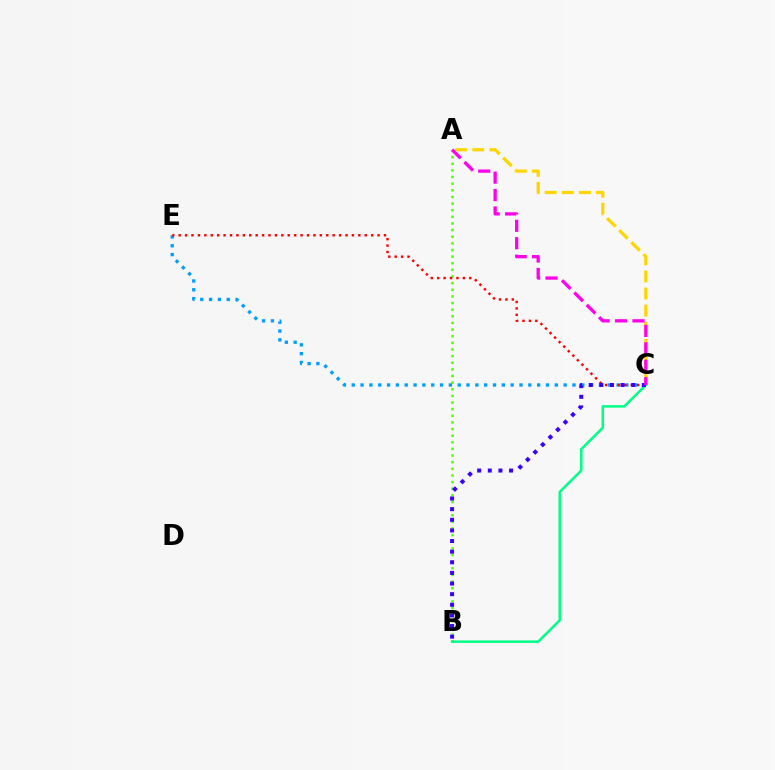{('A', 'C'): [{'color': '#ffd500', 'line_style': 'dashed', 'thickness': 2.32}, {'color': '#ff00ed', 'line_style': 'dashed', 'thickness': 2.37}], ('A', 'B'): [{'color': '#4fff00', 'line_style': 'dotted', 'thickness': 1.8}], ('C', 'E'): [{'color': '#009eff', 'line_style': 'dotted', 'thickness': 2.4}, {'color': '#ff0000', 'line_style': 'dotted', 'thickness': 1.74}], ('B', 'C'): [{'color': '#00ff86', 'line_style': 'solid', 'thickness': 1.81}, {'color': '#3700ff', 'line_style': 'dotted', 'thickness': 2.89}]}